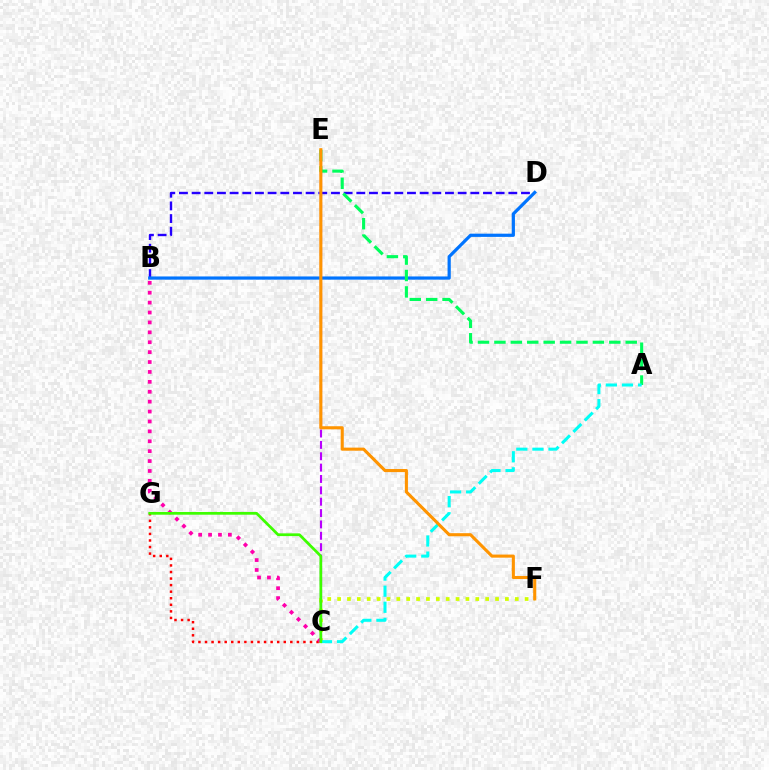{('B', 'D'): [{'color': '#2500ff', 'line_style': 'dashed', 'thickness': 1.72}, {'color': '#0074ff', 'line_style': 'solid', 'thickness': 2.31}], ('C', 'F'): [{'color': '#d1ff00', 'line_style': 'dotted', 'thickness': 2.68}], ('C', 'G'): [{'color': '#ff0000', 'line_style': 'dotted', 'thickness': 1.78}, {'color': '#3dff00', 'line_style': 'solid', 'thickness': 1.97}], ('C', 'E'): [{'color': '#b900ff', 'line_style': 'dashed', 'thickness': 1.54}], ('A', 'E'): [{'color': '#00ff5c', 'line_style': 'dashed', 'thickness': 2.23}], ('A', 'C'): [{'color': '#00fff6', 'line_style': 'dashed', 'thickness': 2.18}], ('B', 'C'): [{'color': '#ff00ac', 'line_style': 'dotted', 'thickness': 2.69}], ('E', 'F'): [{'color': '#ff9400', 'line_style': 'solid', 'thickness': 2.23}]}